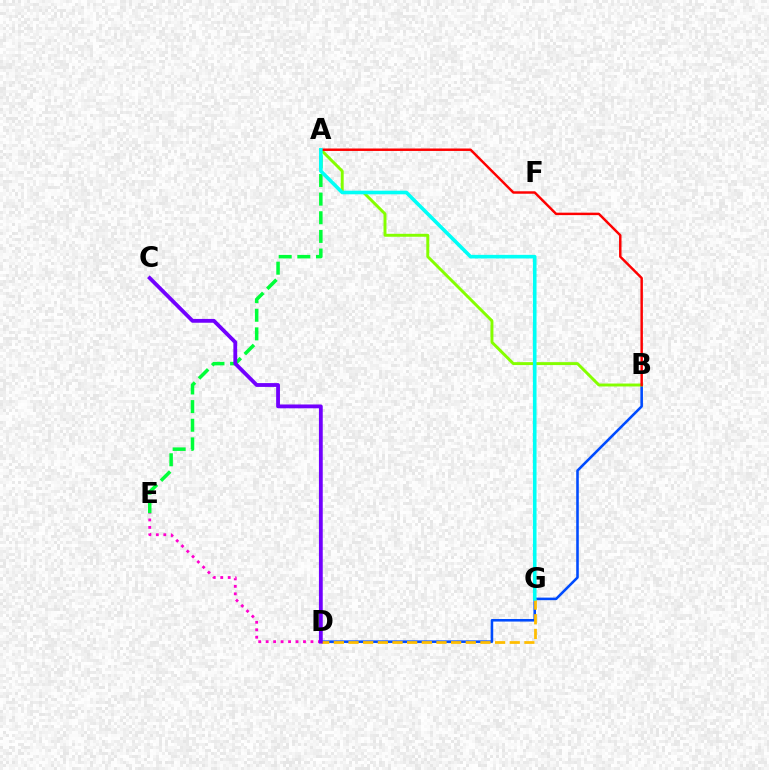{('A', 'E'): [{'color': '#00ff39', 'line_style': 'dashed', 'thickness': 2.53}], ('D', 'E'): [{'color': '#ff00cf', 'line_style': 'dotted', 'thickness': 2.03}], ('B', 'D'): [{'color': '#004bff', 'line_style': 'solid', 'thickness': 1.85}], ('A', 'B'): [{'color': '#84ff00', 'line_style': 'solid', 'thickness': 2.12}, {'color': '#ff0000', 'line_style': 'solid', 'thickness': 1.77}], ('D', 'G'): [{'color': '#ffbd00', 'line_style': 'dashed', 'thickness': 1.99}], ('A', 'G'): [{'color': '#00fff6', 'line_style': 'solid', 'thickness': 2.6}], ('C', 'D'): [{'color': '#7200ff', 'line_style': 'solid', 'thickness': 2.75}]}